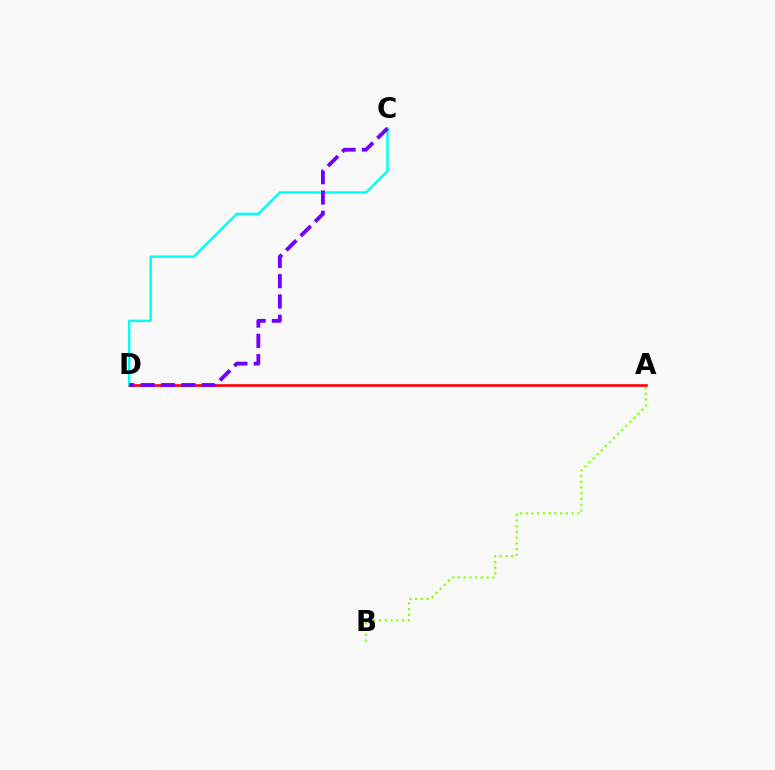{('A', 'D'): [{'color': '#ff0000', 'line_style': 'solid', 'thickness': 1.9}], ('A', 'B'): [{'color': '#84ff00', 'line_style': 'dotted', 'thickness': 1.56}], ('C', 'D'): [{'color': '#00fff6', 'line_style': 'solid', 'thickness': 1.76}, {'color': '#7200ff', 'line_style': 'dashed', 'thickness': 2.76}]}